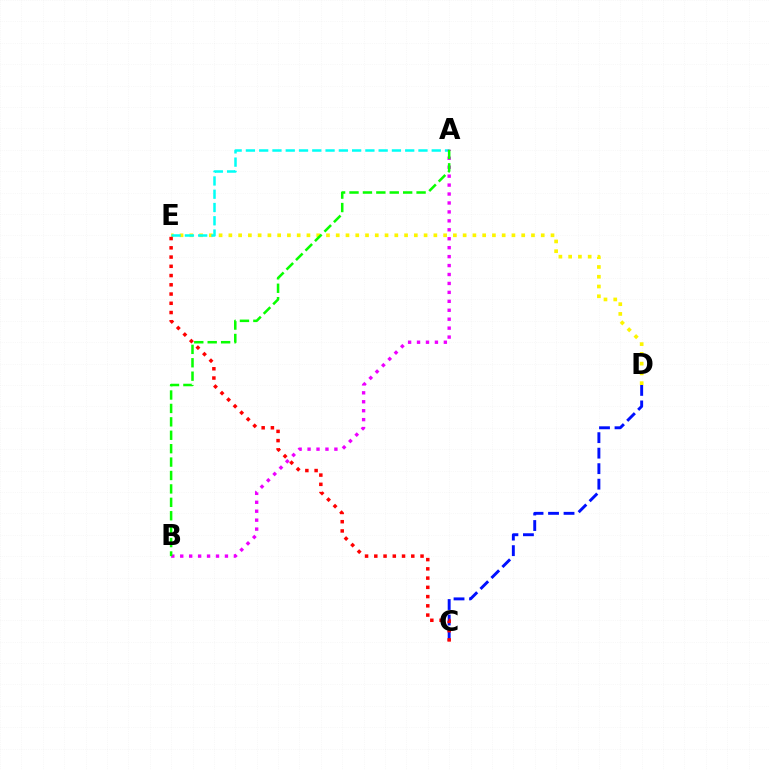{('D', 'E'): [{'color': '#fcf500', 'line_style': 'dotted', 'thickness': 2.65}], ('A', 'E'): [{'color': '#00fff6', 'line_style': 'dashed', 'thickness': 1.8}], ('C', 'D'): [{'color': '#0010ff', 'line_style': 'dashed', 'thickness': 2.11}], ('C', 'E'): [{'color': '#ff0000', 'line_style': 'dotted', 'thickness': 2.51}], ('A', 'B'): [{'color': '#ee00ff', 'line_style': 'dotted', 'thickness': 2.43}, {'color': '#08ff00', 'line_style': 'dashed', 'thickness': 1.82}]}